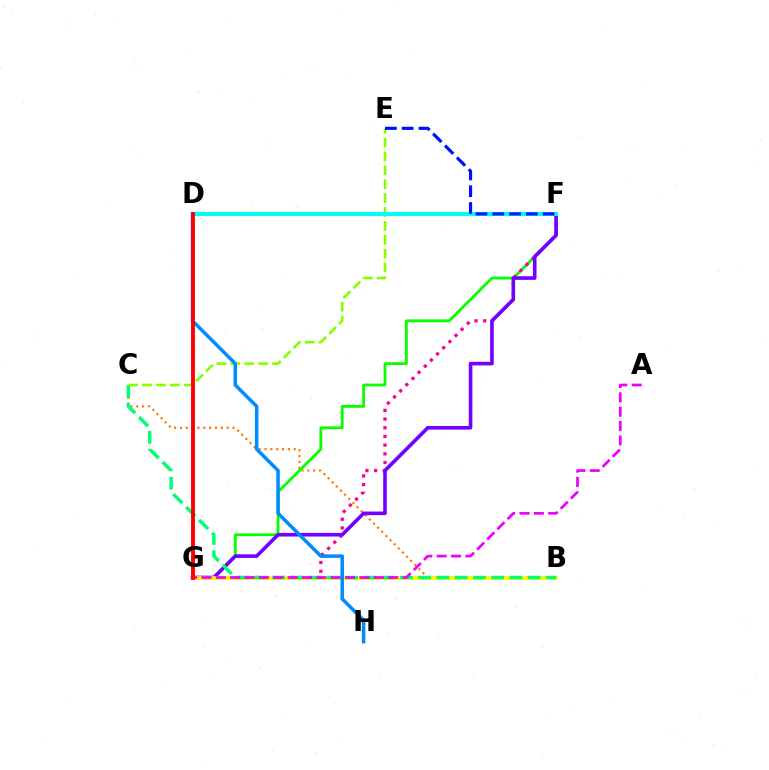{('B', 'C'): [{'color': '#ff7c00', 'line_style': 'dotted', 'thickness': 1.59}, {'color': '#00ff74', 'line_style': 'dashed', 'thickness': 2.48}], ('F', 'G'): [{'color': '#08ff00', 'line_style': 'solid', 'thickness': 2.02}, {'color': '#ff0094', 'line_style': 'dotted', 'thickness': 2.36}, {'color': '#7200ff', 'line_style': 'solid', 'thickness': 2.61}], ('B', 'G'): [{'color': '#fcf500', 'line_style': 'solid', 'thickness': 2.71}], ('A', 'G'): [{'color': '#ee00ff', 'line_style': 'dashed', 'thickness': 1.95}], ('C', 'E'): [{'color': '#84ff00', 'line_style': 'dashed', 'thickness': 1.89}], ('D', 'H'): [{'color': '#008cff', 'line_style': 'solid', 'thickness': 2.53}], ('D', 'F'): [{'color': '#00fff6', 'line_style': 'solid', 'thickness': 2.98}], ('D', 'G'): [{'color': '#ff0000', 'line_style': 'solid', 'thickness': 2.8}], ('E', 'F'): [{'color': '#0010ff', 'line_style': 'dashed', 'thickness': 2.28}]}